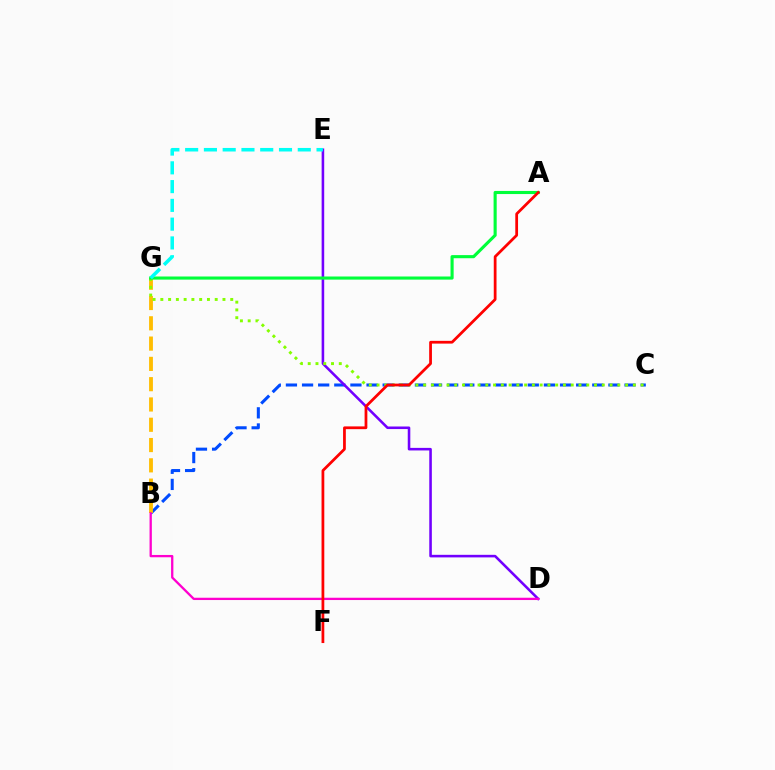{('B', 'C'): [{'color': '#004bff', 'line_style': 'dashed', 'thickness': 2.19}], ('B', 'G'): [{'color': '#ffbd00', 'line_style': 'dashed', 'thickness': 2.76}], ('D', 'E'): [{'color': '#7200ff', 'line_style': 'solid', 'thickness': 1.85}], ('C', 'G'): [{'color': '#84ff00', 'line_style': 'dotted', 'thickness': 2.11}], ('A', 'G'): [{'color': '#00ff39', 'line_style': 'solid', 'thickness': 2.24}], ('B', 'D'): [{'color': '#ff00cf', 'line_style': 'solid', 'thickness': 1.66}], ('A', 'F'): [{'color': '#ff0000', 'line_style': 'solid', 'thickness': 1.99}], ('E', 'G'): [{'color': '#00fff6', 'line_style': 'dashed', 'thickness': 2.55}]}